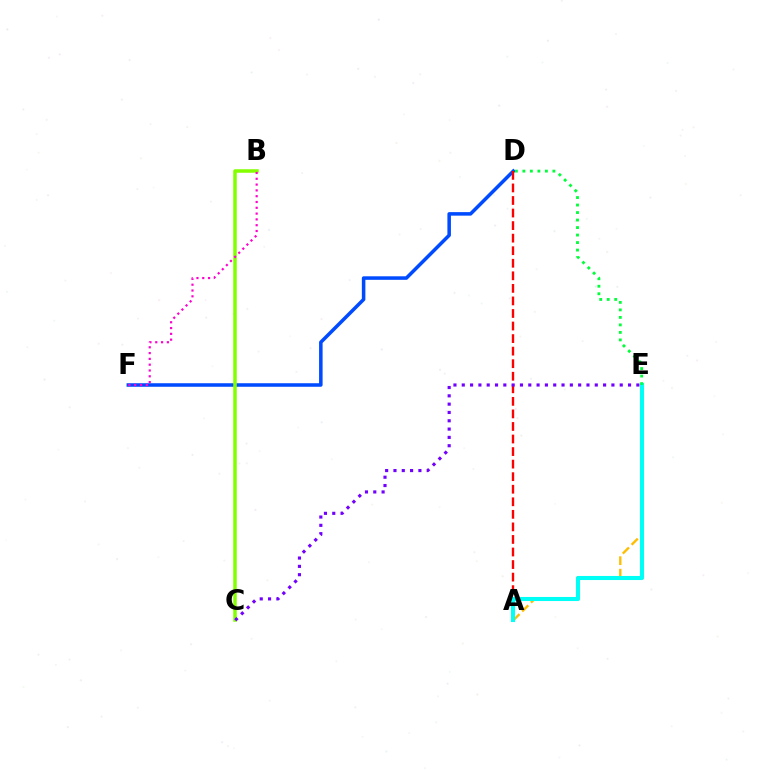{('D', 'F'): [{'color': '#004bff', 'line_style': 'solid', 'thickness': 2.54}], ('A', 'D'): [{'color': '#ff0000', 'line_style': 'dashed', 'thickness': 1.71}], ('B', 'C'): [{'color': '#84ff00', 'line_style': 'solid', 'thickness': 2.53}], ('A', 'E'): [{'color': '#ffbd00', 'line_style': 'dashed', 'thickness': 1.69}, {'color': '#00fff6', 'line_style': 'solid', 'thickness': 2.93}], ('D', 'E'): [{'color': '#00ff39', 'line_style': 'dotted', 'thickness': 2.04}], ('C', 'E'): [{'color': '#7200ff', 'line_style': 'dotted', 'thickness': 2.26}], ('B', 'F'): [{'color': '#ff00cf', 'line_style': 'dotted', 'thickness': 1.58}]}